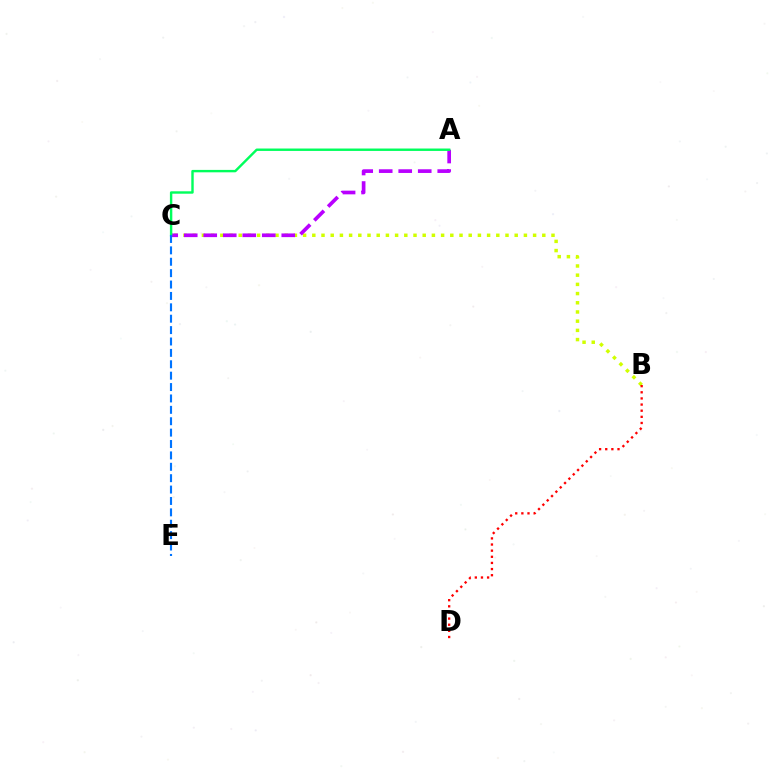{('B', 'C'): [{'color': '#d1ff00', 'line_style': 'dotted', 'thickness': 2.5}], ('A', 'C'): [{'color': '#b900ff', 'line_style': 'dashed', 'thickness': 2.65}, {'color': '#00ff5c', 'line_style': 'solid', 'thickness': 1.74}], ('B', 'D'): [{'color': '#ff0000', 'line_style': 'dotted', 'thickness': 1.67}], ('C', 'E'): [{'color': '#0074ff', 'line_style': 'dashed', 'thickness': 1.55}]}